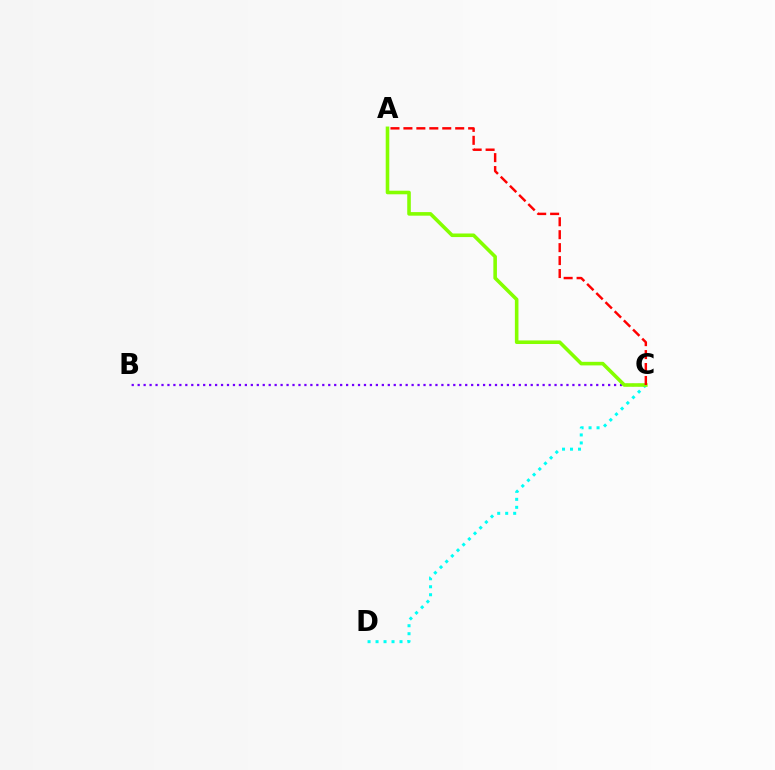{('C', 'D'): [{'color': '#00fff6', 'line_style': 'dotted', 'thickness': 2.17}], ('B', 'C'): [{'color': '#7200ff', 'line_style': 'dotted', 'thickness': 1.62}], ('A', 'C'): [{'color': '#84ff00', 'line_style': 'solid', 'thickness': 2.58}, {'color': '#ff0000', 'line_style': 'dashed', 'thickness': 1.76}]}